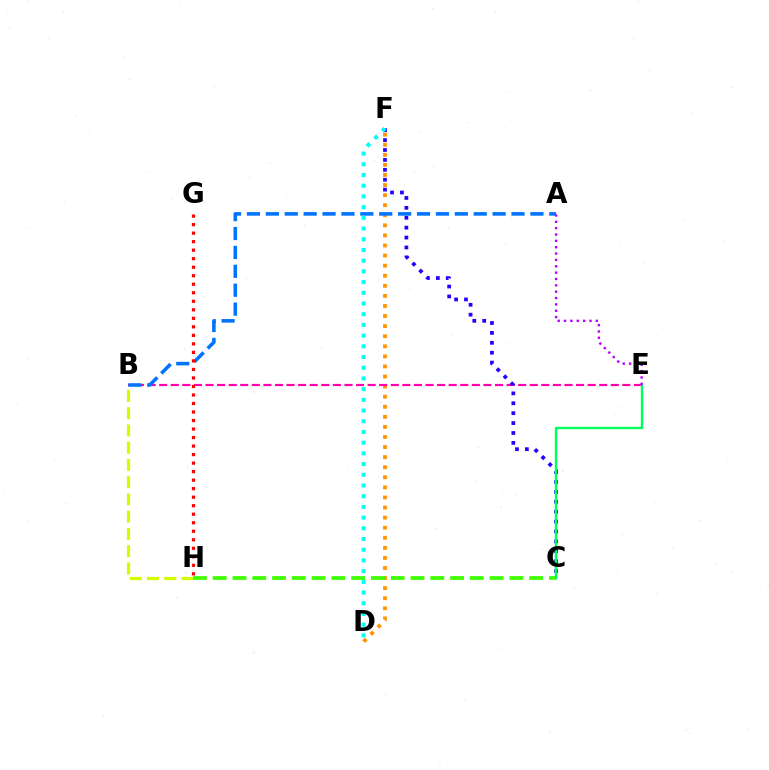{('B', 'H'): [{'color': '#d1ff00', 'line_style': 'dashed', 'thickness': 2.34}], ('D', 'F'): [{'color': '#ff9400', 'line_style': 'dotted', 'thickness': 2.74}, {'color': '#00fff6', 'line_style': 'dotted', 'thickness': 2.91}], ('B', 'E'): [{'color': '#ff00ac', 'line_style': 'dashed', 'thickness': 1.57}], ('C', 'H'): [{'color': '#3dff00', 'line_style': 'dashed', 'thickness': 2.69}], ('C', 'F'): [{'color': '#2500ff', 'line_style': 'dotted', 'thickness': 2.69}], ('A', 'B'): [{'color': '#0074ff', 'line_style': 'dashed', 'thickness': 2.57}], ('G', 'H'): [{'color': '#ff0000', 'line_style': 'dotted', 'thickness': 2.31}], ('C', 'E'): [{'color': '#00ff5c', 'line_style': 'solid', 'thickness': 1.72}], ('A', 'E'): [{'color': '#b900ff', 'line_style': 'dotted', 'thickness': 1.73}]}